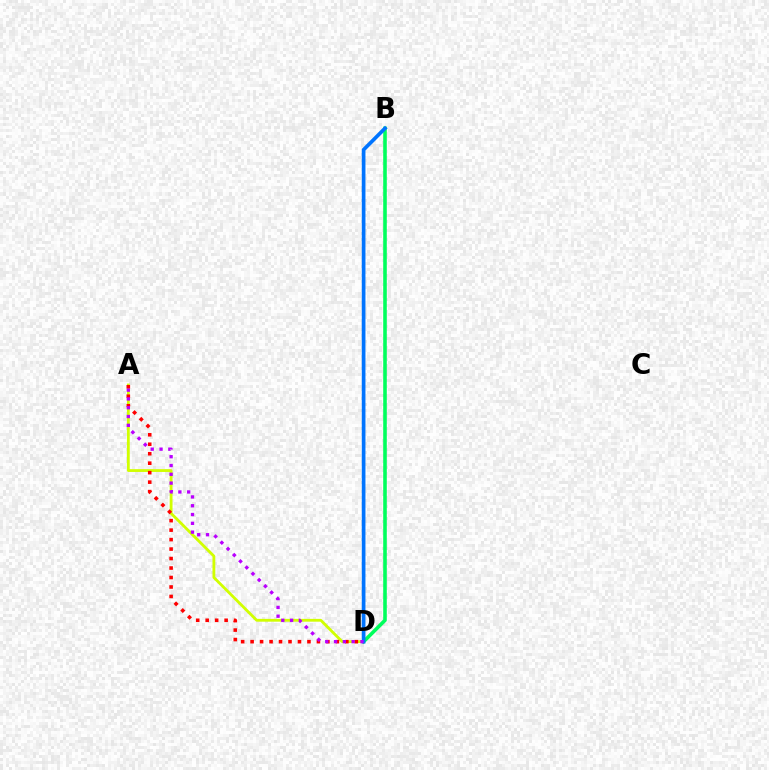{('B', 'D'): [{'color': '#00ff5c', 'line_style': 'solid', 'thickness': 2.58}, {'color': '#0074ff', 'line_style': 'solid', 'thickness': 2.65}], ('A', 'D'): [{'color': '#d1ff00', 'line_style': 'solid', 'thickness': 2.02}, {'color': '#ff0000', 'line_style': 'dotted', 'thickness': 2.57}, {'color': '#b900ff', 'line_style': 'dotted', 'thickness': 2.39}]}